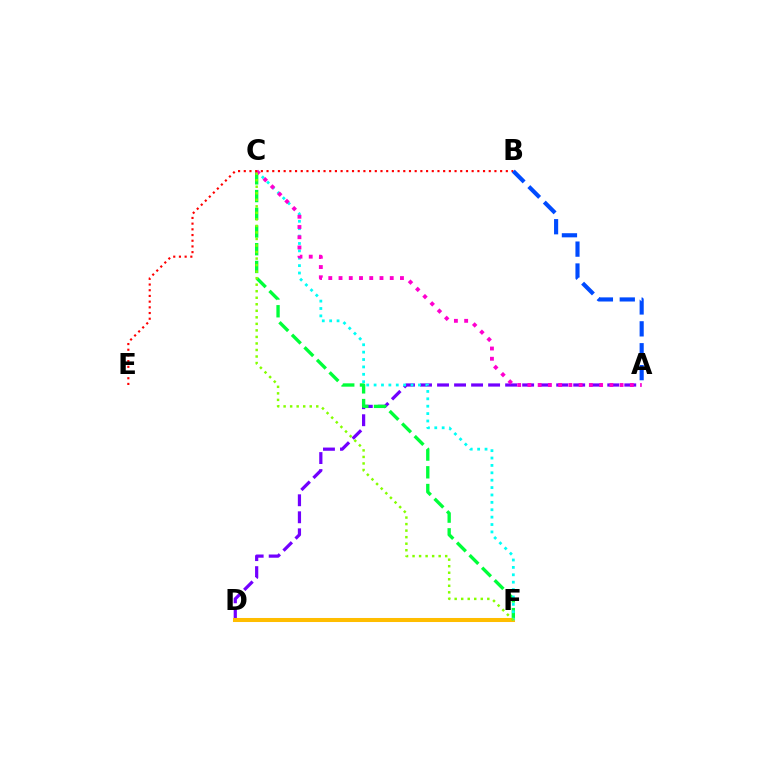{('A', 'D'): [{'color': '#7200ff', 'line_style': 'dashed', 'thickness': 2.31}], ('C', 'F'): [{'color': '#00ff39', 'line_style': 'dashed', 'thickness': 2.41}, {'color': '#00fff6', 'line_style': 'dotted', 'thickness': 2.01}, {'color': '#84ff00', 'line_style': 'dotted', 'thickness': 1.77}], ('D', 'F'): [{'color': '#ffbd00', 'line_style': 'solid', 'thickness': 2.9}], ('A', 'C'): [{'color': '#ff00cf', 'line_style': 'dotted', 'thickness': 2.78}], ('B', 'E'): [{'color': '#ff0000', 'line_style': 'dotted', 'thickness': 1.55}], ('A', 'B'): [{'color': '#004bff', 'line_style': 'dashed', 'thickness': 2.97}]}